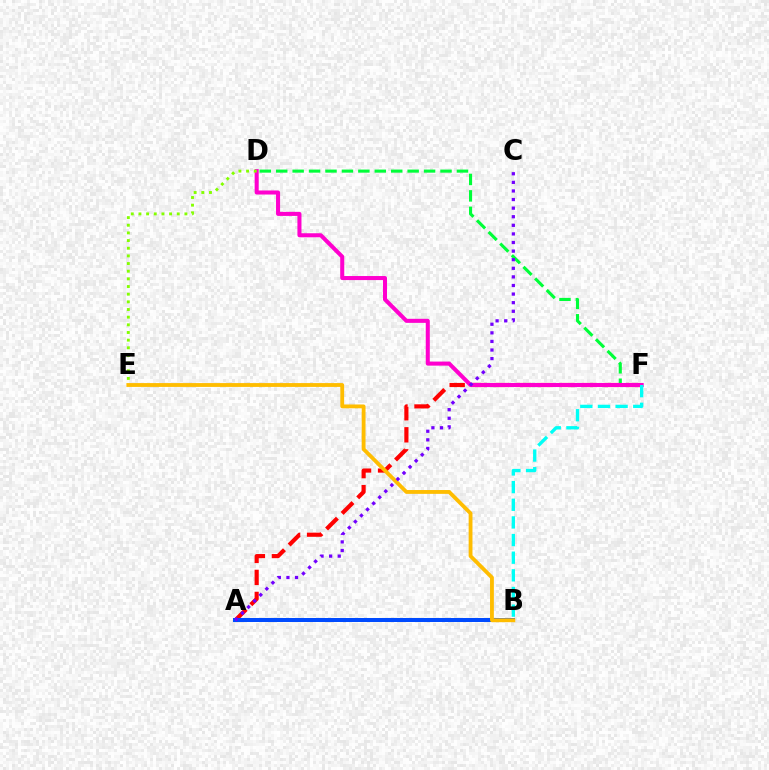{('A', 'F'): [{'color': '#ff0000', 'line_style': 'dashed', 'thickness': 2.99}], ('D', 'F'): [{'color': '#00ff39', 'line_style': 'dashed', 'thickness': 2.23}, {'color': '#ff00cf', 'line_style': 'solid', 'thickness': 2.91}], ('A', 'B'): [{'color': '#004bff', 'line_style': 'solid', 'thickness': 2.88}], ('D', 'E'): [{'color': '#84ff00', 'line_style': 'dotted', 'thickness': 2.08}], ('B', 'E'): [{'color': '#ffbd00', 'line_style': 'solid', 'thickness': 2.76}], ('A', 'C'): [{'color': '#7200ff', 'line_style': 'dotted', 'thickness': 2.34}], ('B', 'F'): [{'color': '#00fff6', 'line_style': 'dashed', 'thickness': 2.4}]}